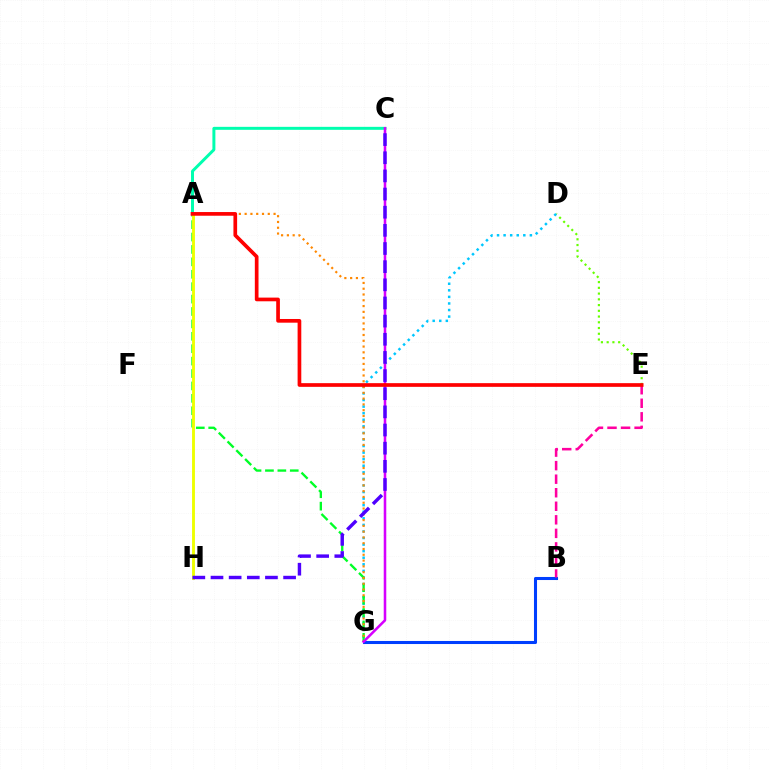{('D', 'E'): [{'color': '#66ff00', 'line_style': 'dotted', 'thickness': 1.56}], ('B', 'G'): [{'color': '#003fff', 'line_style': 'solid', 'thickness': 2.2}], ('D', 'G'): [{'color': '#00c7ff', 'line_style': 'dotted', 'thickness': 1.79}], ('A', 'G'): [{'color': '#00ff27', 'line_style': 'dashed', 'thickness': 1.69}, {'color': '#ff8800', 'line_style': 'dotted', 'thickness': 1.57}], ('B', 'E'): [{'color': '#ff00a0', 'line_style': 'dashed', 'thickness': 1.84}], ('A', 'C'): [{'color': '#00ffaf', 'line_style': 'solid', 'thickness': 2.14}], ('C', 'G'): [{'color': '#d600ff', 'line_style': 'solid', 'thickness': 1.84}], ('A', 'H'): [{'color': '#eeff00', 'line_style': 'solid', 'thickness': 2.08}], ('A', 'E'): [{'color': '#ff0000', 'line_style': 'solid', 'thickness': 2.65}], ('C', 'H'): [{'color': '#4f00ff', 'line_style': 'dashed', 'thickness': 2.47}]}